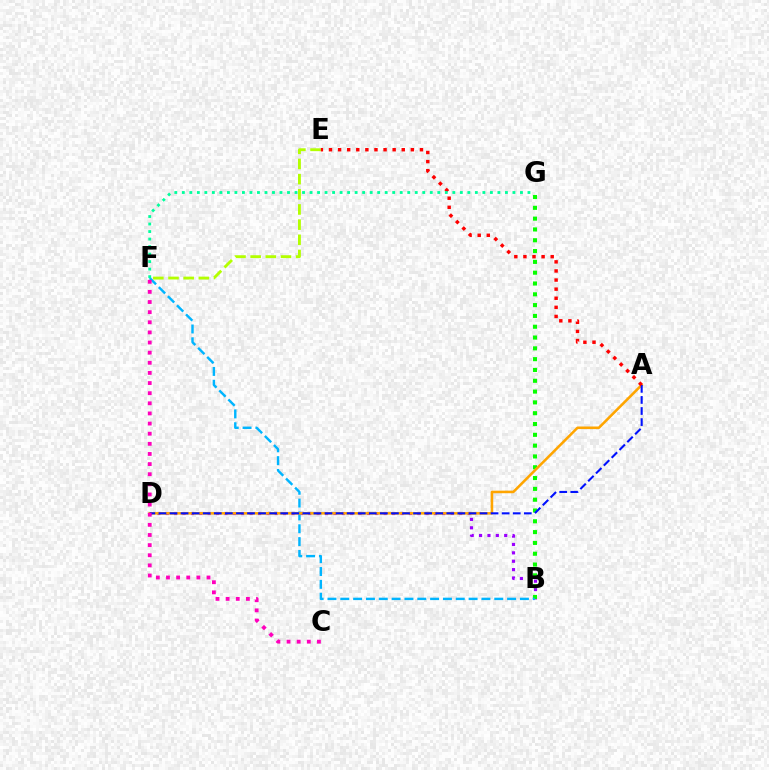{('B', 'D'): [{'color': '#9b00ff', 'line_style': 'dotted', 'thickness': 2.28}], ('E', 'F'): [{'color': '#b3ff00', 'line_style': 'dashed', 'thickness': 2.06}], ('B', 'G'): [{'color': '#08ff00', 'line_style': 'dotted', 'thickness': 2.94}], ('B', 'F'): [{'color': '#00b5ff', 'line_style': 'dashed', 'thickness': 1.74}], ('A', 'D'): [{'color': '#ffa500', 'line_style': 'solid', 'thickness': 1.85}, {'color': '#0010ff', 'line_style': 'dashed', 'thickness': 1.5}], ('C', 'F'): [{'color': '#ff00bd', 'line_style': 'dotted', 'thickness': 2.75}], ('A', 'E'): [{'color': '#ff0000', 'line_style': 'dotted', 'thickness': 2.47}], ('F', 'G'): [{'color': '#00ff9d', 'line_style': 'dotted', 'thickness': 2.04}]}